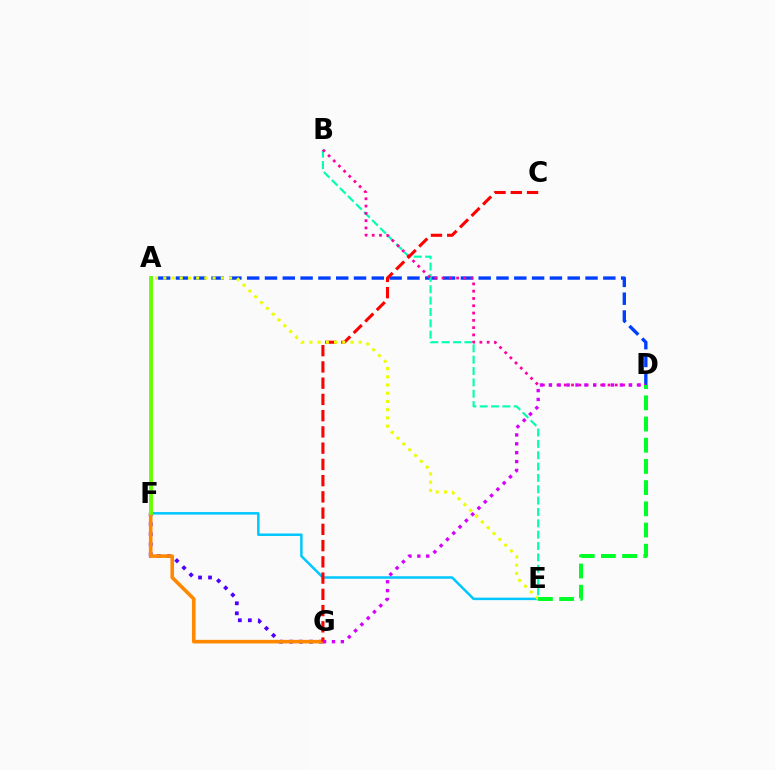{('E', 'F'): [{'color': '#00c7ff', 'line_style': 'solid', 'thickness': 1.8}], ('F', 'G'): [{'color': '#4f00ff', 'line_style': 'dotted', 'thickness': 2.72}, {'color': '#ff8800', 'line_style': 'solid', 'thickness': 2.6}], ('A', 'D'): [{'color': '#003fff', 'line_style': 'dashed', 'thickness': 2.42}], ('B', 'E'): [{'color': '#00ffaf', 'line_style': 'dashed', 'thickness': 1.54}], ('B', 'D'): [{'color': '#ff00a0', 'line_style': 'dotted', 'thickness': 1.98}], ('A', 'F'): [{'color': '#66ff00', 'line_style': 'solid', 'thickness': 2.75}], ('C', 'G'): [{'color': '#ff0000', 'line_style': 'dashed', 'thickness': 2.21}], ('A', 'E'): [{'color': '#eeff00', 'line_style': 'dotted', 'thickness': 2.23}], ('D', 'G'): [{'color': '#d600ff', 'line_style': 'dotted', 'thickness': 2.41}], ('D', 'E'): [{'color': '#00ff27', 'line_style': 'dashed', 'thickness': 2.88}]}